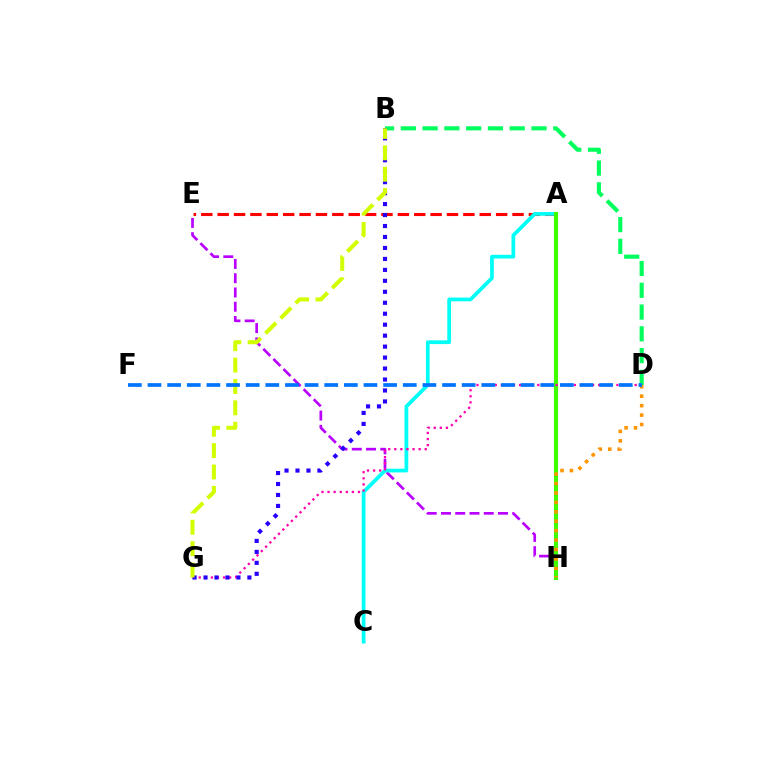{('E', 'H'): [{'color': '#b900ff', 'line_style': 'dashed', 'thickness': 1.94}], ('A', 'E'): [{'color': '#ff0000', 'line_style': 'dashed', 'thickness': 2.23}], ('A', 'C'): [{'color': '#00fff6', 'line_style': 'solid', 'thickness': 2.68}], ('A', 'H'): [{'color': '#3dff00', 'line_style': 'solid', 'thickness': 2.99}], ('B', 'D'): [{'color': '#00ff5c', 'line_style': 'dashed', 'thickness': 2.96}], ('D', 'G'): [{'color': '#ff00ac', 'line_style': 'dotted', 'thickness': 1.65}], ('D', 'H'): [{'color': '#ff9400', 'line_style': 'dotted', 'thickness': 2.56}], ('B', 'G'): [{'color': '#2500ff', 'line_style': 'dotted', 'thickness': 2.98}, {'color': '#d1ff00', 'line_style': 'dashed', 'thickness': 2.9}], ('D', 'F'): [{'color': '#0074ff', 'line_style': 'dashed', 'thickness': 2.67}]}